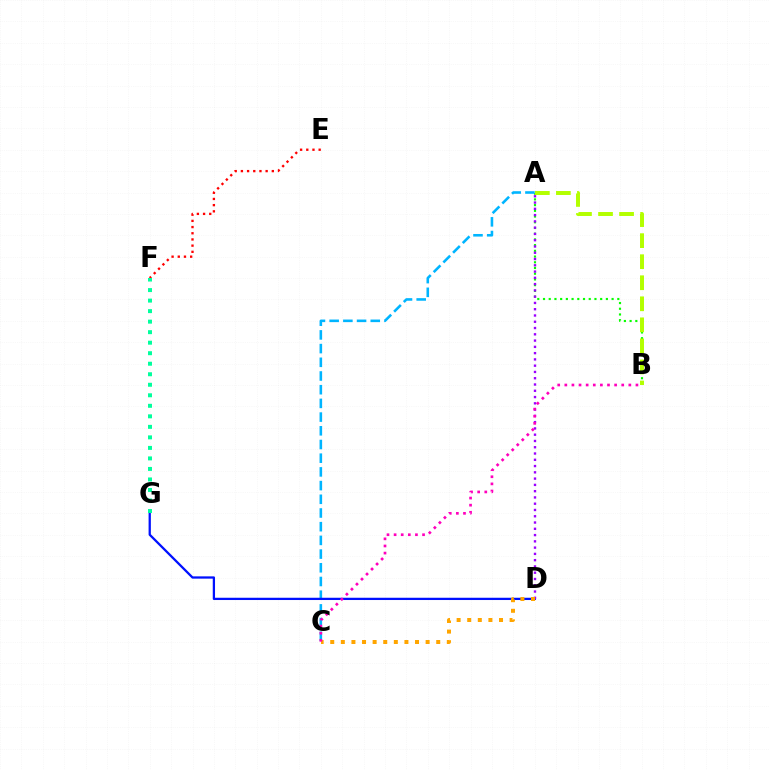{('A', 'B'): [{'color': '#08ff00', 'line_style': 'dotted', 'thickness': 1.55}, {'color': '#b3ff00', 'line_style': 'dashed', 'thickness': 2.86}], ('A', 'C'): [{'color': '#00b5ff', 'line_style': 'dashed', 'thickness': 1.86}], ('D', 'G'): [{'color': '#0010ff', 'line_style': 'solid', 'thickness': 1.64}], ('A', 'D'): [{'color': '#9b00ff', 'line_style': 'dotted', 'thickness': 1.7}], ('C', 'D'): [{'color': '#ffa500', 'line_style': 'dotted', 'thickness': 2.88}], ('B', 'C'): [{'color': '#ff00bd', 'line_style': 'dotted', 'thickness': 1.93}], ('E', 'F'): [{'color': '#ff0000', 'line_style': 'dotted', 'thickness': 1.68}], ('F', 'G'): [{'color': '#00ff9d', 'line_style': 'dotted', 'thickness': 2.86}]}